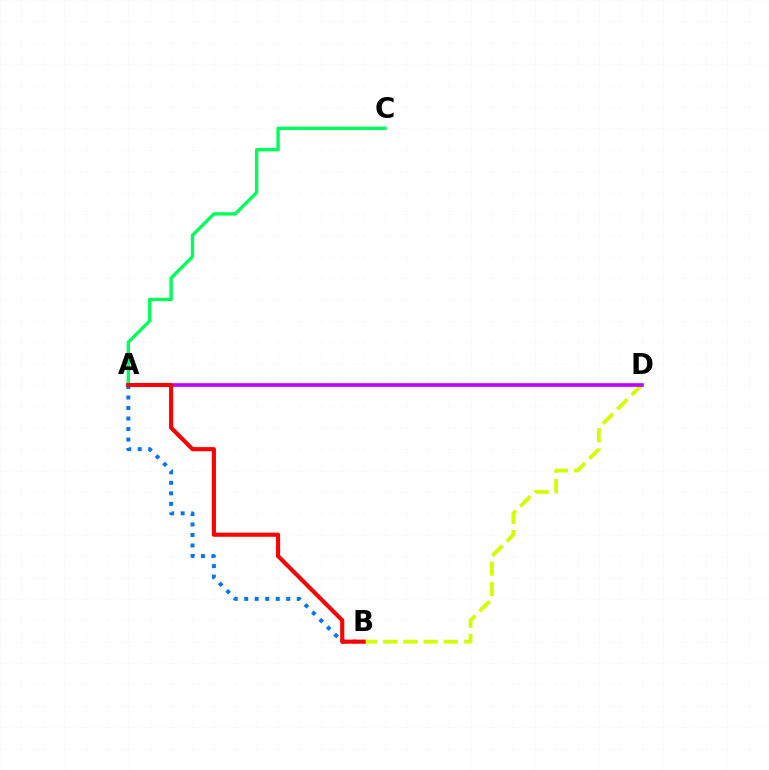{('A', 'B'): [{'color': '#0074ff', 'line_style': 'dotted', 'thickness': 2.85}, {'color': '#ff0000', 'line_style': 'solid', 'thickness': 2.96}], ('B', 'D'): [{'color': '#d1ff00', 'line_style': 'dashed', 'thickness': 2.76}], ('A', 'D'): [{'color': '#b900ff', 'line_style': 'solid', 'thickness': 2.6}], ('A', 'C'): [{'color': '#00ff5c', 'line_style': 'solid', 'thickness': 2.42}]}